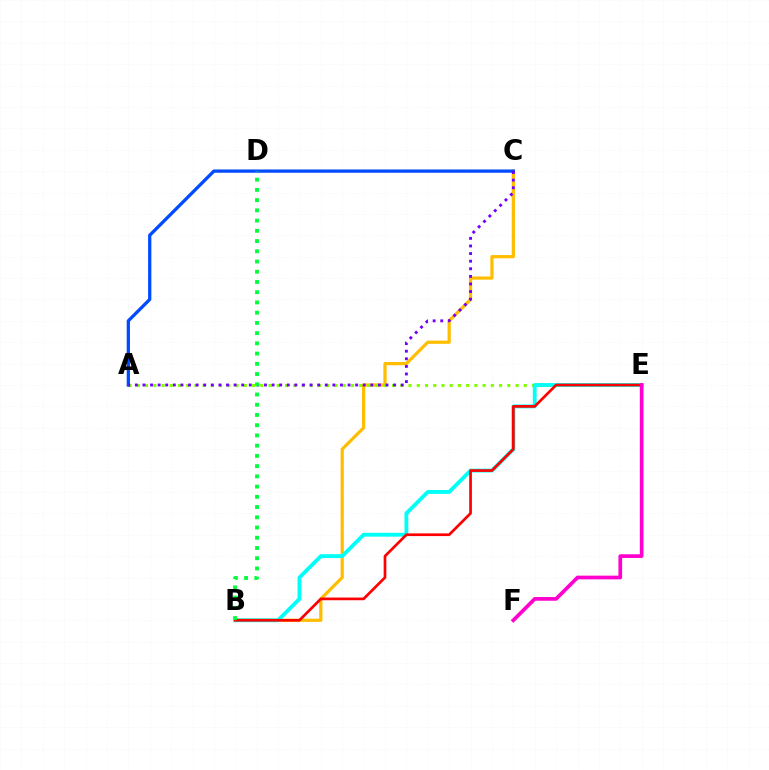{('B', 'C'): [{'color': '#ffbd00', 'line_style': 'solid', 'thickness': 2.31}], ('A', 'E'): [{'color': '#84ff00', 'line_style': 'dotted', 'thickness': 2.24}], ('A', 'C'): [{'color': '#004bff', 'line_style': 'solid', 'thickness': 2.35}, {'color': '#7200ff', 'line_style': 'dotted', 'thickness': 2.06}], ('B', 'E'): [{'color': '#00fff6', 'line_style': 'solid', 'thickness': 2.77}, {'color': '#ff0000', 'line_style': 'solid', 'thickness': 1.94}], ('E', 'F'): [{'color': '#ff00cf', 'line_style': 'solid', 'thickness': 2.67}], ('B', 'D'): [{'color': '#00ff39', 'line_style': 'dotted', 'thickness': 2.78}]}